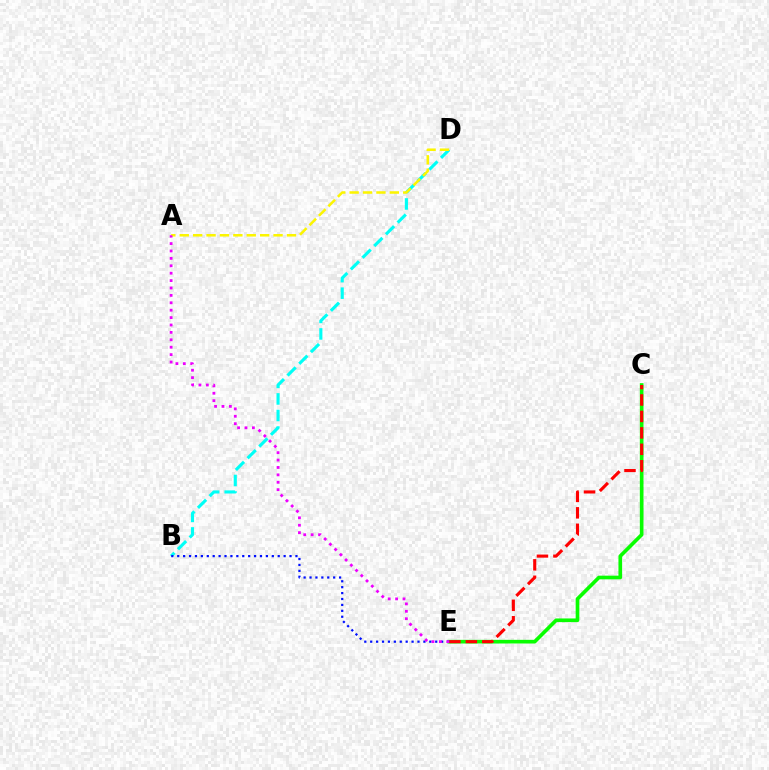{('B', 'D'): [{'color': '#00fff6', 'line_style': 'dashed', 'thickness': 2.25}], ('C', 'E'): [{'color': '#08ff00', 'line_style': 'solid', 'thickness': 2.64}, {'color': '#ff0000', 'line_style': 'dashed', 'thickness': 2.23}], ('A', 'D'): [{'color': '#fcf500', 'line_style': 'dashed', 'thickness': 1.82}], ('B', 'E'): [{'color': '#0010ff', 'line_style': 'dotted', 'thickness': 1.61}], ('A', 'E'): [{'color': '#ee00ff', 'line_style': 'dotted', 'thickness': 2.01}]}